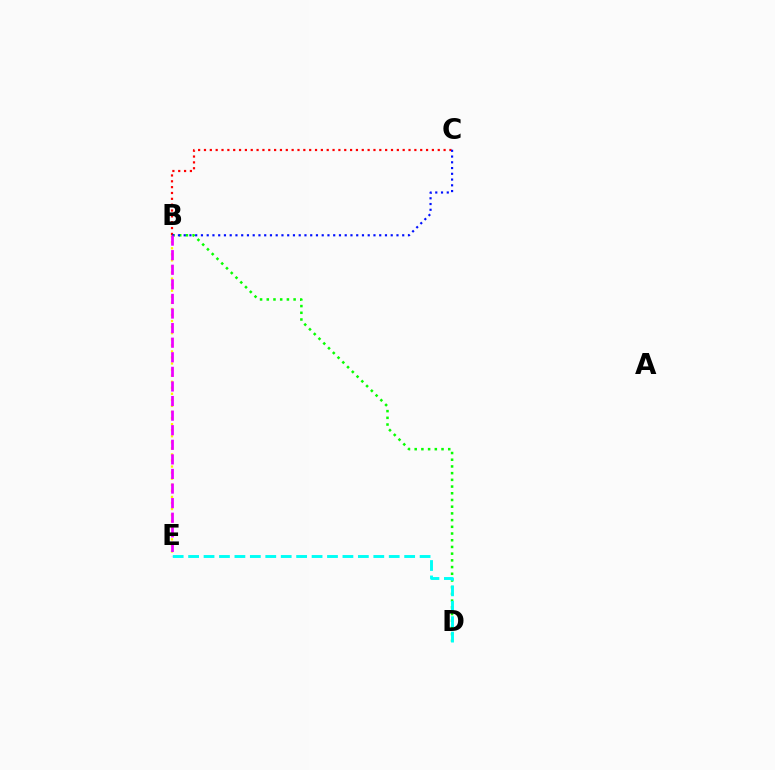{('B', 'D'): [{'color': '#08ff00', 'line_style': 'dotted', 'thickness': 1.82}], ('B', 'C'): [{'color': '#ff0000', 'line_style': 'dotted', 'thickness': 1.59}, {'color': '#0010ff', 'line_style': 'dotted', 'thickness': 1.56}], ('B', 'E'): [{'color': '#fcf500', 'line_style': 'dotted', 'thickness': 1.65}, {'color': '#ee00ff', 'line_style': 'dashed', 'thickness': 1.98}], ('D', 'E'): [{'color': '#00fff6', 'line_style': 'dashed', 'thickness': 2.1}]}